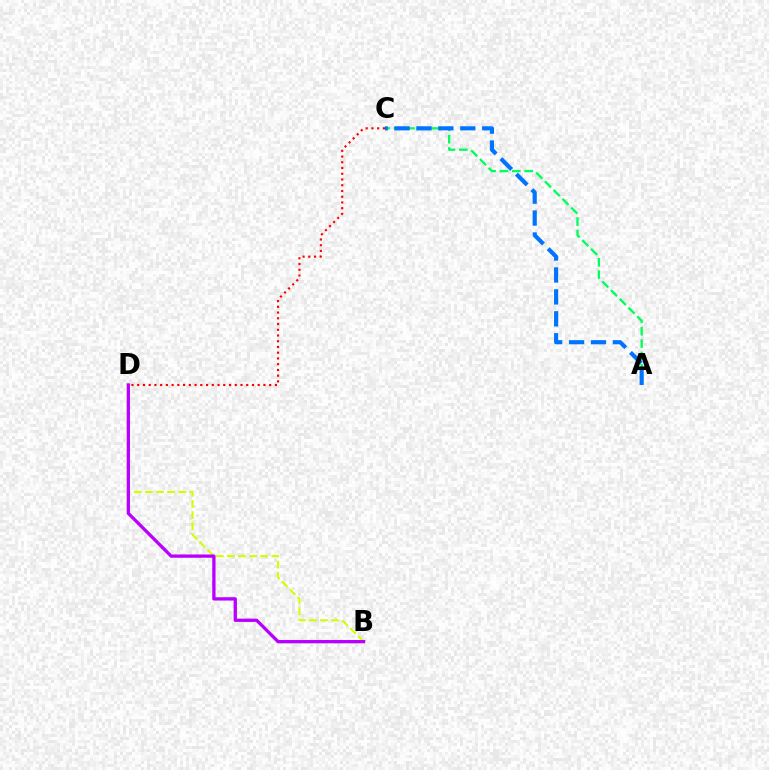{('A', 'C'): [{'color': '#00ff5c', 'line_style': 'dashed', 'thickness': 1.68}, {'color': '#0074ff', 'line_style': 'dashed', 'thickness': 2.98}], ('B', 'D'): [{'color': '#d1ff00', 'line_style': 'dashed', 'thickness': 1.51}, {'color': '#b900ff', 'line_style': 'solid', 'thickness': 2.38}], ('C', 'D'): [{'color': '#ff0000', 'line_style': 'dotted', 'thickness': 1.56}]}